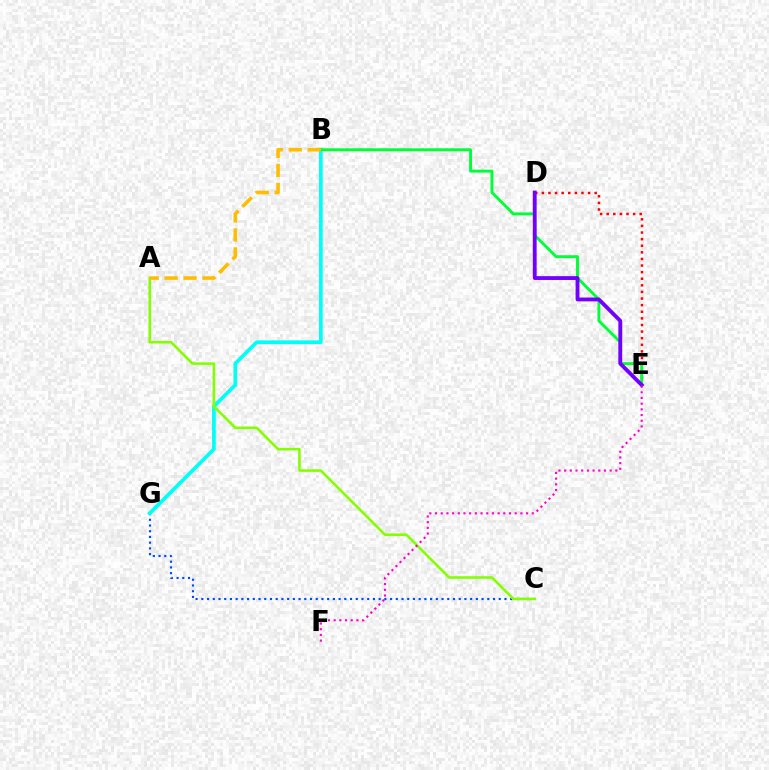{('C', 'G'): [{'color': '#004bff', 'line_style': 'dotted', 'thickness': 1.55}], ('D', 'E'): [{'color': '#ff0000', 'line_style': 'dotted', 'thickness': 1.79}, {'color': '#7200ff', 'line_style': 'solid', 'thickness': 2.76}], ('B', 'G'): [{'color': '#00fff6', 'line_style': 'solid', 'thickness': 2.67}], ('B', 'E'): [{'color': '#00ff39', 'line_style': 'solid', 'thickness': 2.1}], ('A', 'C'): [{'color': '#84ff00', 'line_style': 'solid', 'thickness': 1.86}], ('A', 'B'): [{'color': '#ffbd00', 'line_style': 'dashed', 'thickness': 2.57}], ('E', 'F'): [{'color': '#ff00cf', 'line_style': 'dotted', 'thickness': 1.55}]}